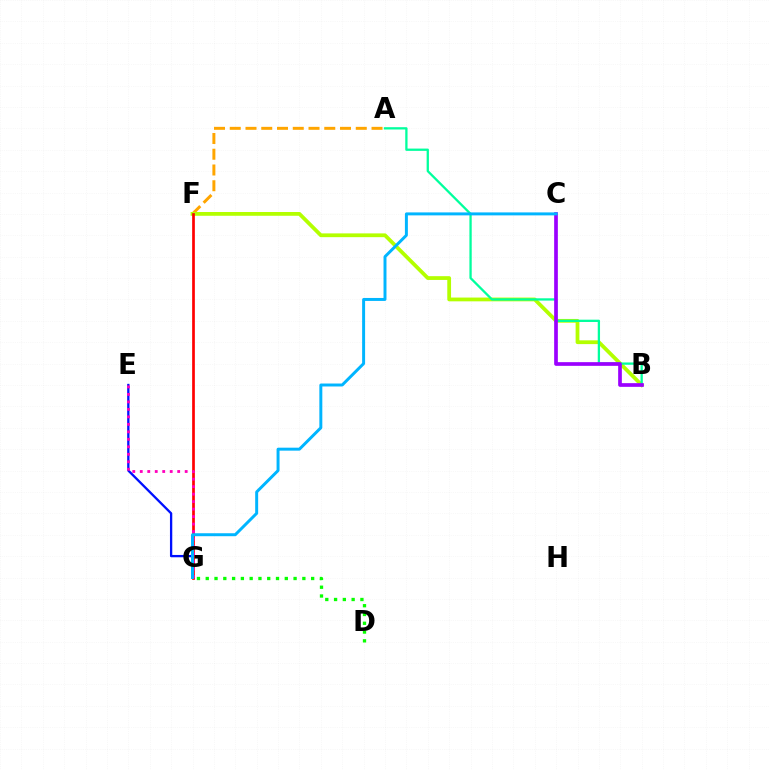{('A', 'F'): [{'color': '#ffa500', 'line_style': 'dashed', 'thickness': 2.14}], ('B', 'F'): [{'color': '#b3ff00', 'line_style': 'solid', 'thickness': 2.72}], ('A', 'B'): [{'color': '#00ff9d', 'line_style': 'solid', 'thickness': 1.65}], ('E', 'G'): [{'color': '#0010ff', 'line_style': 'solid', 'thickness': 1.66}, {'color': '#ff00bd', 'line_style': 'dotted', 'thickness': 2.03}], ('F', 'G'): [{'color': '#ff0000', 'line_style': 'solid', 'thickness': 1.95}], ('D', 'G'): [{'color': '#08ff00', 'line_style': 'dotted', 'thickness': 2.39}], ('B', 'C'): [{'color': '#9b00ff', 'line_style': 'solid', 'thickness': 2.65}], ('C', 'G'): [{'color': '#00b5ff', 'line_style': 'solid', 'thickness': 2.13}]}